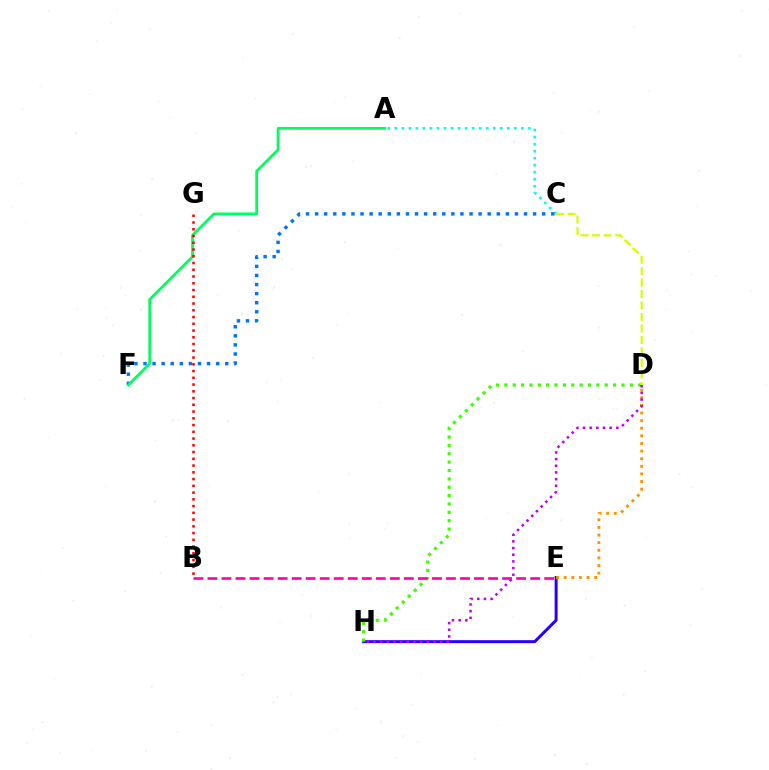{('E', 'H'): [{'color': '#2500ff', 'line_style': 'solid', 'thickness': 2.15}], ('D', 'H'): [{'color': '#3dff00', 'line_style': 'dotted', 'thickness': 2.27}, {'color': '#b900ff', 'line_style': 'dotted', 'thickness': 1.81}], ('A', 'C'): [{'color': '#00fff6', 'line_style': 'dotted', 'thickness': 1.91}], ('B', 'E'): [{'color': '#ff00ac', 'line_style': 'dashed', 'thickness': 1.91}], ('C', 'D'): [{'color': '#d1ff00', 'line_style': 'dashed', 'thickness': 1.56}], ('D', 'E'): [{'color': '#ff9400', 'line_style': 'dotted', 'thickness': 2.07}], ('C', 'F'): [{'color': '#0074ff', 'line_style': 'dotted', 'thickness': 2.47}], ('A', 'F'): [{'color': '#00ff5c', 'line_style': 'solid', 'thickness': 1.99}], ('B', 'G'): [{'color': '#ff0000', 'line_style': 'dotted', 'thickness': 1.83}]}